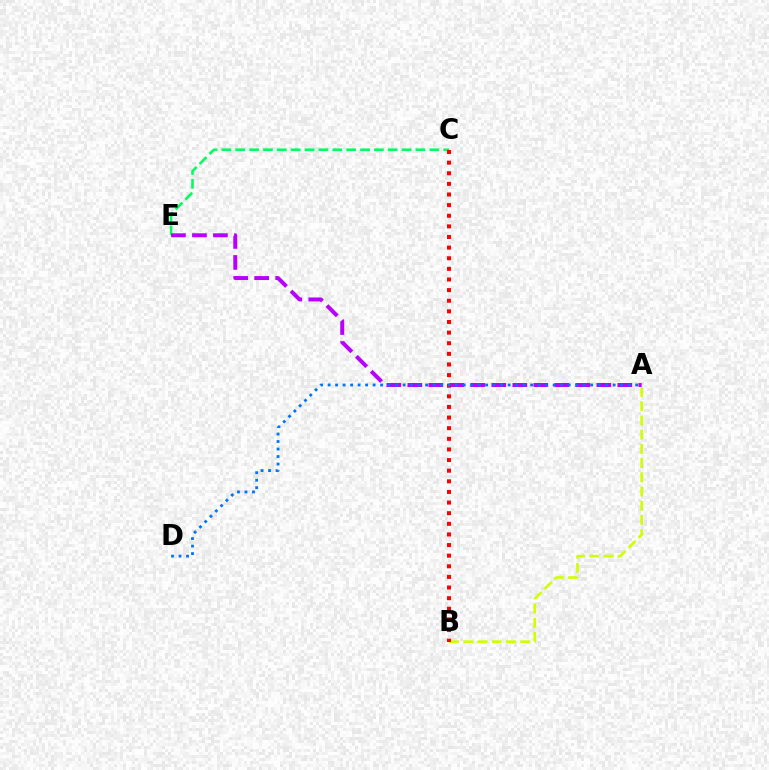{('C', 'E'): [{'color': '#00ff5c', 'line_style': 'dashed', 'thickness': 1.88}], ('A', 'B'): [{'color': '#d1ff00', 'line_style': 'dashed', 'thickness': 1.93}], ('A', 'E'): [{'color': '#b900ff', 'line_style': 'dashed', 'thickness': 2.85}], ('B', 'C'): [{'color': '#ff0000', 'line_style': 'dotted', 'thickness': 2.89}], ('A', 'D'): [{'color': '#0074ff', 'line_style': 'dotted', 'thickness': 2.04}]}